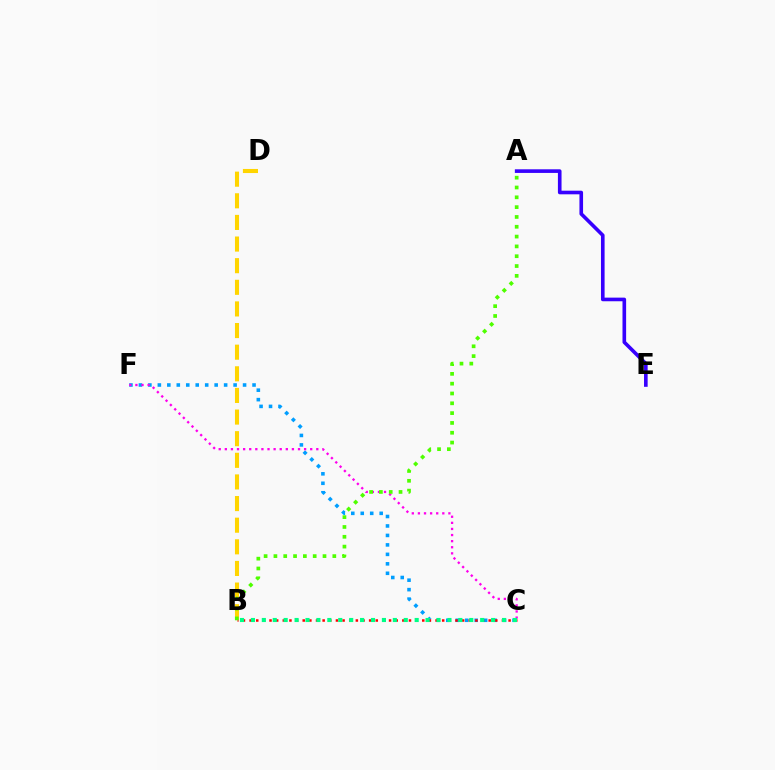{('C', 'F'): [{'color': '#009eff', 'line_style': 'dotted', 'thickness': 2.57}, {'color': '#ff00ed', 'line_style': 'dotted', 'thickness': 1.66}], ('B', 'D'): [{'color': '#ffd500', 'line_style': 'dashed', 'thickness': 2.94}], ('A', 'E'): [{'color': '#3700ff', 'line_style': 'solid', 'thickness': 2.61}], ('B', 'C'): [{'color': '#ff0000', 'line_style': 'dotted', 'thickness': 1.8}, {'color': '#00ff86', 'line_style': 'dotted', 'thickness': 2.97}], ('A', 'B'): [{'color': '#4fff00', 'line_style': 'dotted', 'thickness': 2.67}]}